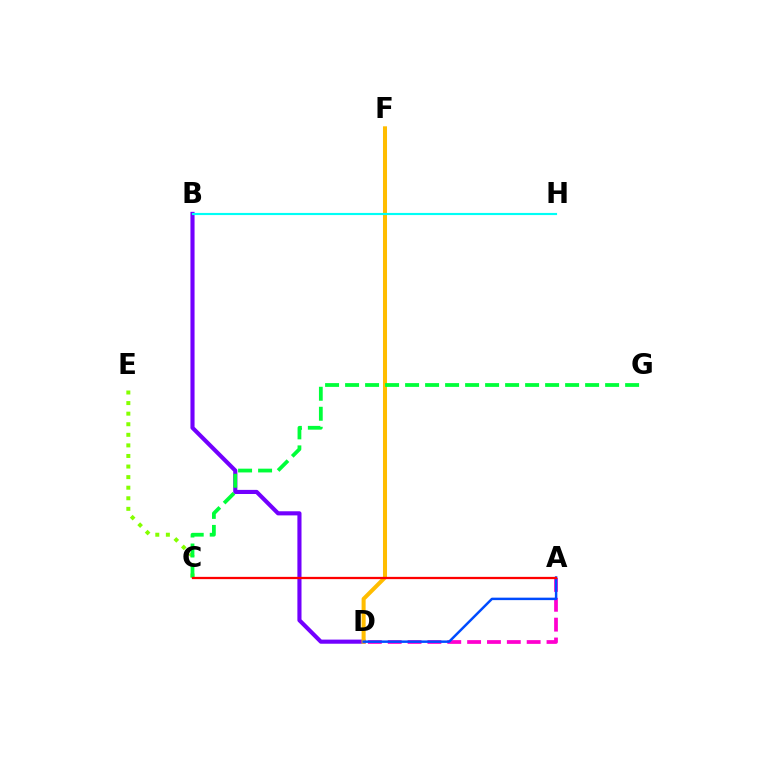{('B', 'D'): [{'color': '#7200ff', 'line_style': 'solid', 'thickness': 2.96}], ('A', 'D'): [{'color': '#ff00cf', 'line_style': 'dashed', 'thickness': 2.7}, {'color': '#004bff', 'line_style': 'solid', 'thickness': 1.78}], ('C', 'E'): [{'color': '#84ff00', 'line_style': 'dotted', 'thickness': 2.87}], ('D', 'F'): [{'color': '#ffbd00', 'line_style': 'solid', 'thickness': 2.9}], ('B', 'H'): [{'color': '#00fff6', 'line_style': 'solid', 'thickness': 1.55}], ('C', 'G'): [{'color': '#00ff39', 'line_style': 'dashed', 'thickness': 2.72}], ('A', 'C'): [{'color': '#ff0000', 'line_style': 'solid', 'thickness': 1.63}]}